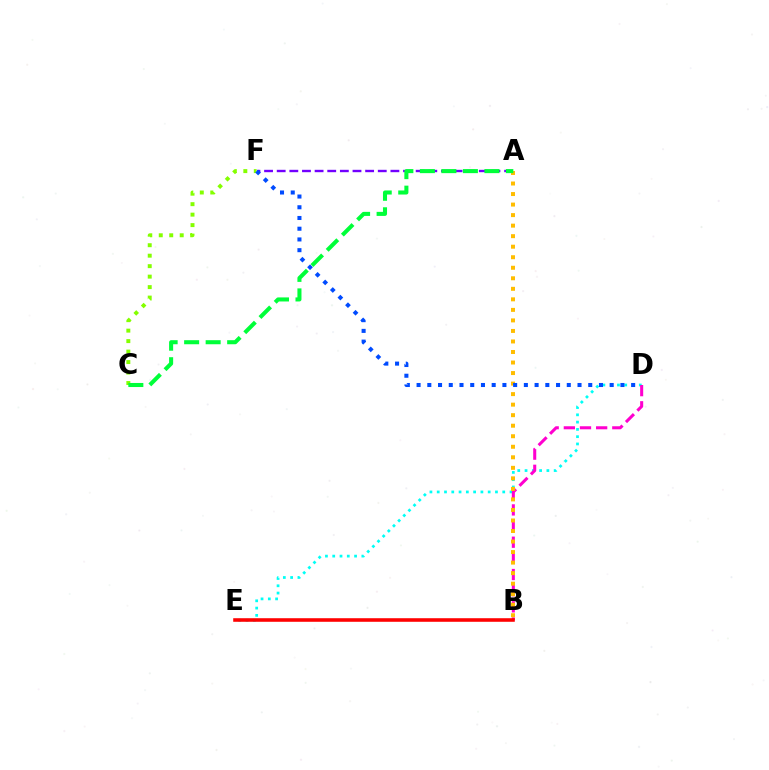{('A', 'F'): [{'color': '#7200ff', 'line_style': 'dashed', 'thickness': 1.72}], ('C', 'F'): [{'color': '#84ff00', 'line_style': 'dotted', 'thickness': 2.85}], ('D', 'E'): [{'color': '#00fff6', 'line_style': 'dotted', 'thickness': 1.98}], ('B', 'D'): [{'color': '#ff00cf', 'line_style': 'dashed', 'thickness': 2.19}], ('A', 'B'): [{'color': '#ffbd00', 'line_style': 'dotted', 'thickness': 2.86}], ('D', 'F'): [{'color': '#004bff', 'line_style': 'dotted', 'thickness': 2.91}], ('A', 'C'): [{'color': '#00ff39', 'line_style': 'dashed', 'thickness': 2.92}], ('B', 'E'): [{'color': '#ff0000', 'line_style': 'solid', 'thickness': 2.57}]}